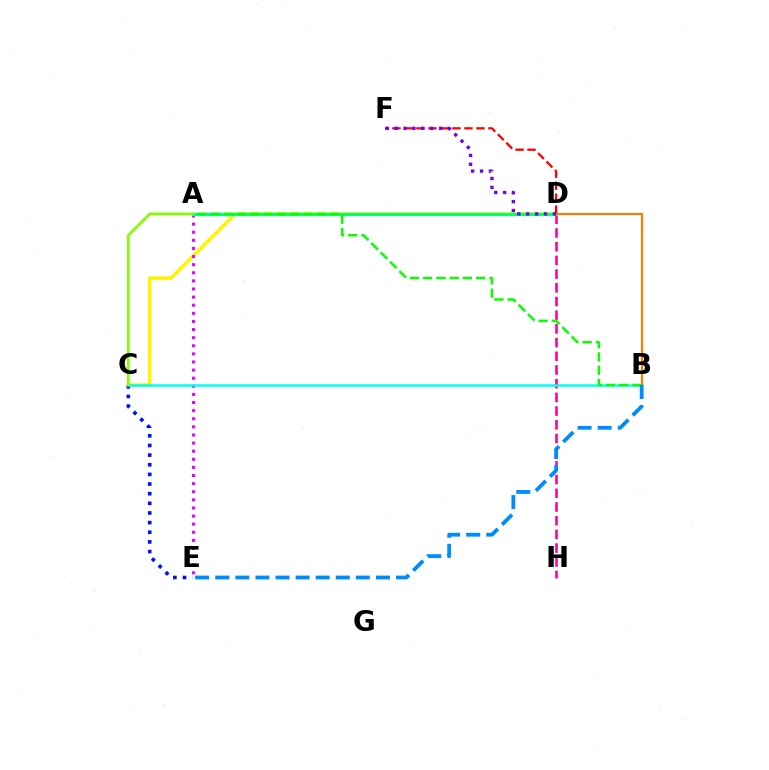{('C', 'D'): [{'color': '#fcf500', 'line_style': 'solid', 'thickness': 2.52}], ('A', 'E'): [{'color': '#ee00ff', 'line_style': 'dotted', 'thickness': 2.2}], ('D', 'F'): [{'color': '#ff0000', 'line_style': 'dashed', 'thickness': 1.63}, {'color': '#7200ff', 'line_style': 'dotted', 'thickness': 2.42}], ('C', 'E'): [{'color': '#0010ff', 'line_style': 'dotted', 'thickness': 2.62}], ('D', 'H'): [{'color': '#ff0094', 'line_style': 'dashed', 'thickness': 1.86}], ('A', 'D'): [{'color': '#00ff74', 'line_style': 'solid', 'thickness': 2.31}], ('B', 'C'): [{'color': '#00fff6', 'line_style': 'solid', 'thickness': 1.82}], ('B', 'D'): [{'color': '#ff7c00', 'line_style': 'solid', 'thickness': 1.53}], ('A', 'B'): [{'color': '#08ff00', 'line_style': 'dashed', 'thickness': 1.8}], ('A', 'C'): [{'color': '#84ff00', 'line_style': 'solid', 'thickness': 1.94}], ('B', 'E'): [{'color': '#008cff', 'line_style': 'dashed', 'thickness': 2.73}]}